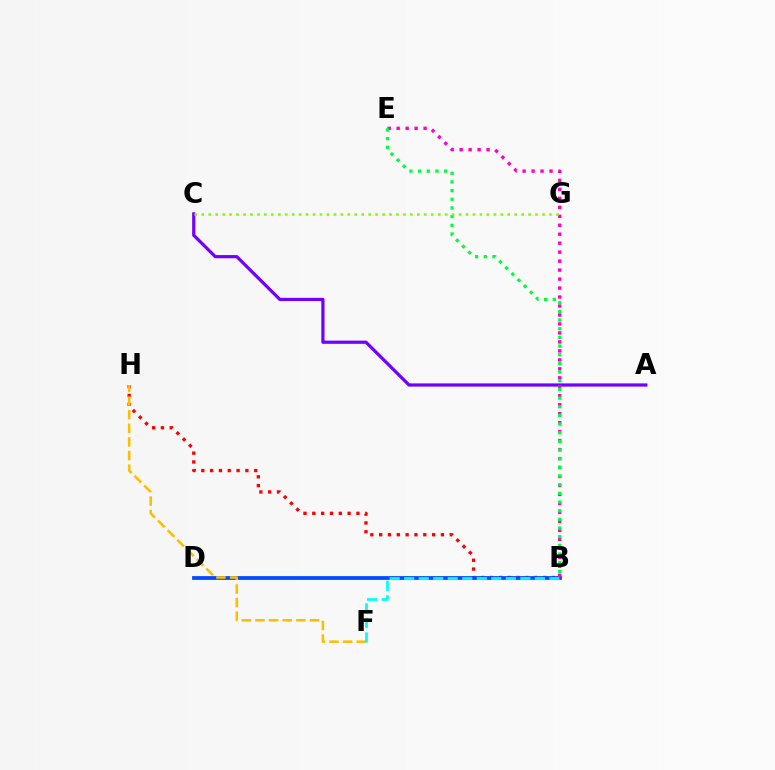{('A', 'C'): [{'color': '#7200ff', 'line_style': 'solid', 'thickness': 2.31}], ('B', 'H'): [{'color': '#ff0000', 'line_style': 'dotted', 'thickness': 2.4}], ('B', 'D'): [{'color': '#004bff', 'line_style': 'solid', 'thickness': 2.71}], ('F', 'H'): [{'color': '#ffbd00', 'line_style': 'dashed', 'thickness': 1.85}], ('B', 'F'): [{'color': '#00fff6', 'line_style': 'dashed', 'thickness': 1.97}], ('B', 'E'): [{'color': '#ff00cf', 'line_style': 'dotted', 'thickness': 2.44}, {'color': '#00ff39', 'line_style': 'dotted', 'thickness': 2.35}], ('C', 'G'): [{'color': '#84ff00', 'line_style': 'dotted', 'thickness': 1.89}]}